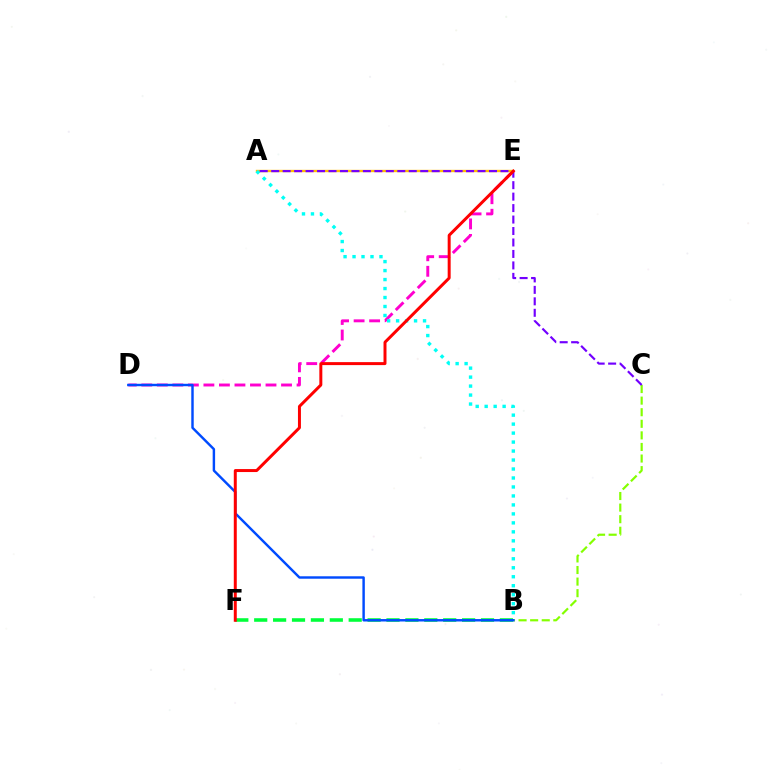{('D', 'E'): [{'color': '#ff00cf', 'line_style': 'dashed', 'thickness': 2.11}], ('A', 'E'): [{'color': '#ffbd00', 'line_style': 'solid', 'thickness': 1.71}], ('B', 'C'): [{'color': '#84ff00', 'line_style': 'dashed', 'thickness': 1.57}], ('B', 'F'): [{'color': '#00ff39', 'line_style': 'dashed', 'thickness': 2.57}], ('A', 'B'): [{'color': '#00fff6', 'line_style': 'dotted', 'thickness': 2.44}], ('B', 'D'): [{'color': '#004bff', 'line_style': 'solid', 'thickness': 1.75}], ('A', 'C'): [{'color': '#7200ff', 'line_style': 'dashed', 'thickness': 1.56}], ('E', 'F'): [{'color': '#ff0000', 'line_style': 'solid', 'thickness': 2.14}]}